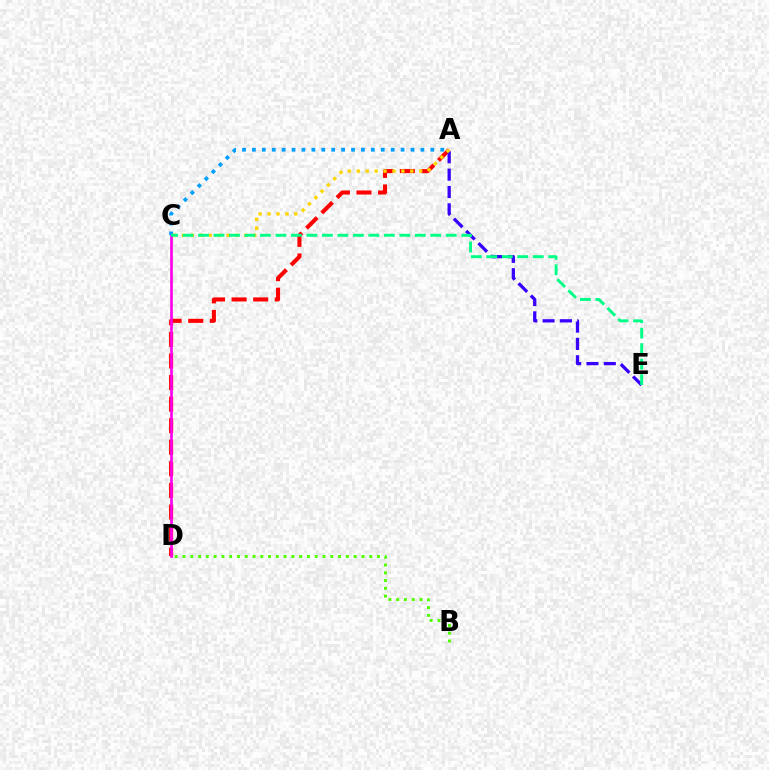{('B', 'D'): [{'color': '#4fff00', 'line_style': 'dotted', 'thickness': 2.11}], ('A', 'D'): [{'color': '#ff0000', 'line_style': 'dashed', 'thickness': 2.93}], ('C', 'D'): [{'color': '#ff00ed', 'line_style': 'solid', 'thickness': 1.92}], ('A', 'E'): [{'color': '#3700ff', 'line_style': 'dashed', 'thickness': 2.35}], ('A', 'C'): [{'color': '#009eff', 'line_style': 'dotted', 'thickness': 2.69}, {'color': '#ffd500', 'line_style': 'dotted', 'thickness': 2.42}], ('C', 'E'): [{'color': '#00ff86', 'line_style': 'dashed', 'thickness': 2.1}]}